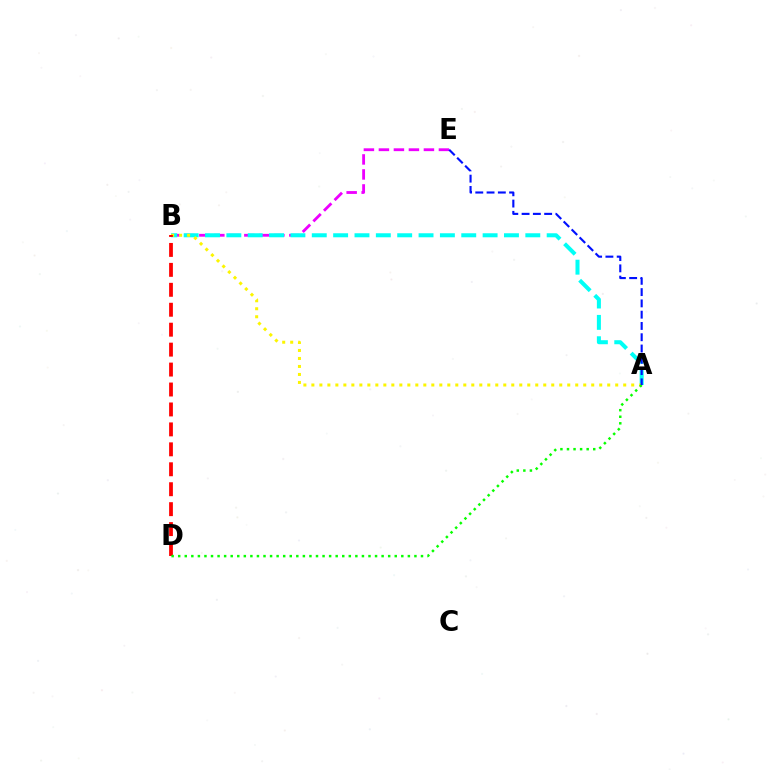{('B', 'E'): [{'color': '#ee00ff', 'line_style': 'dashed', 'thickness': 2.04}], ('A', 'B'): [{'color': '#00fff6', 'line_style': 'dashed', 'thickness': 2.9}, {'color': '#fcf500', 'line_style': 'dotted', 'thickness': 2.17}], ('B', 'D'): [{'color': '#ff0000', 'line_style': 'dashed', 'thickness': 2.71}], ('A', 'D'): [{'color': '#08ff00', 'line_style': 'dotted', 'thickness': 1.78}], ('A', 'E'): [{'color': '#0010ff', 'line_style': 'dashed', 'thickness': 1.53}]}